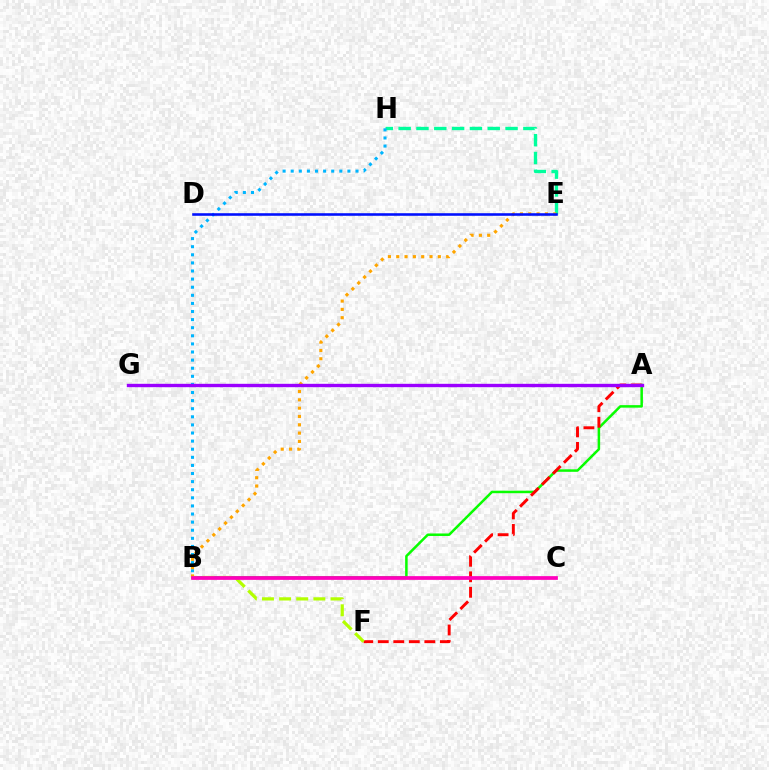{('E', 'H'): [{'color': '#00ff9d', 'line_style': 'dashed', 'thickness': 2.42}], ('A', 'B'): [{'color': '#08ff00', 'line_style': 'solid', 'thickness': 1.81}], ('B', 'H'): [{'color': '#00b5ff', 'line_style': 'dotted', 'thickness': 2.2}], ('A', 'F'): [{'color': '#ff0000', 'line_style': 'dashed', 'thickness': 2.11}], ('B', 'E'): [{'color': '#ffa500', 'line_style': 'dotted', 'thickness': 2.26}], ('D', 'E'): [{'color': '#0010ff', 'line_style': 'solid', 'thickness': 1.86}], ('B', 'F'): [{'color': '#b3ff00', 'line_style': 'dashed', 'thickness': 2.33}], ('A', 'G'): [{'color': '#9b00ff', 'line_style': 'solid', 'thickness': 2.42}], ('B', 'C'): [{'color': '#ff00bd', 'line_style': 'solid', 'thickness': 2.68}]}